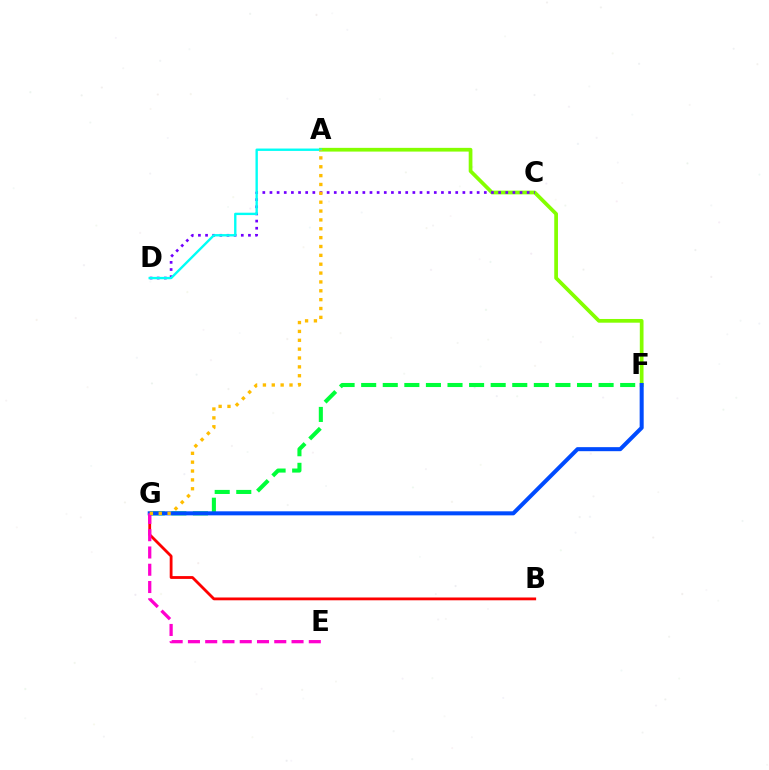{('A', 'F'): [{'color': '#84ff00', 'line_style': 'solid', 'thickness': 2.68}], ('C', 'D'): [{'color': '#7200ff', 'line_style': 'dotted', 'thickness': 1.94}], ('B', 'G'): [{'color': '#ff0000', 'line_style': 'solid', 'thickness': 2.02}], ('F', 'G'): [{'color': '#00ff39', 'line_style': 'dashed', 'thickness': 2.93}, {'color': '#004bff', 'line_style': 'solid', 'thickness': 2.9}], ('A', 'D'): [{'color': '#00fff6', 'line_style': 'solid', 'thickness': 1.71}], ('E', 'G'): [{'color': '#ff00cf', 'line_style': 'dashed', 'thickness': 2.35}], ('A', 'G'): [{'color': '#ffbd00', 'line_style': 'dotted', 'thickness': 2.41}]}